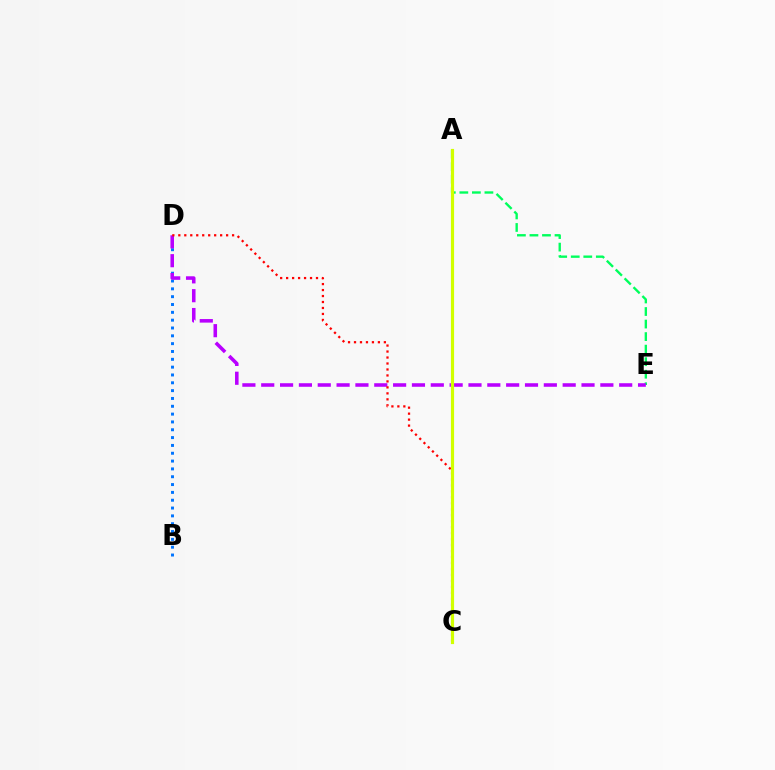{('A', 'E'): [{'color': '#00ff5c', 'line_style': 'dashed', 'thickness': 1.7}], ('B', 'D'): [{'color': '#0074ff', 'line_style': 'dotted', 'thickness': 2.13}], ('D', 'E'): [{'color': '#b900ff', 'line_style': 'dashed', 'thickness': 2.56}], ('C', 'D'): [{'color': '#ff0000', 'line_style': 'dotted', 'thickness': 1.62}], ('A', 'C'): [{'color': '#d1ff00', 'line_style': 'solid', 'thickness': 2.28}]}